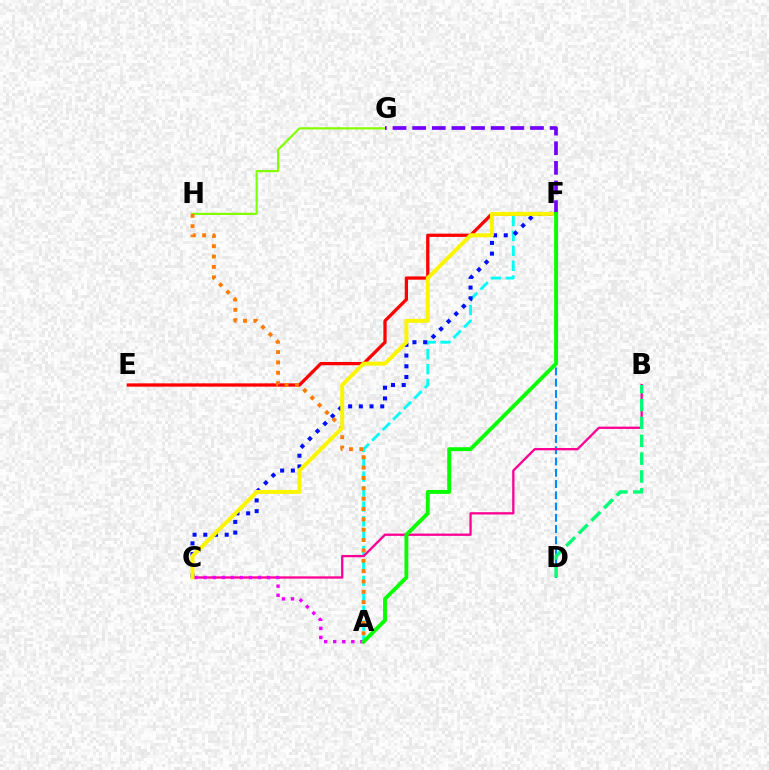{('E', 'F'): [{'color': '#ff0000', 'line_style': 'solid', 'thickness': 2.36}], ('A', 'F'): [{'color': '#00fff6', 'line_style': 'dashed', 'thickness': 2.02}, {'color': '#08ff00', 'line_style': 'solid', 'thickness': 2.8}], ('G', 'H'): [{'color': '#84ff00', 'line_style': 'solid', 'thickness': 1.58}], ('D', 'F'): [{'color': '#008cff', 'line_style': 'dashed', 'thickness': 1.53}], ('C', 'F'): [{'color': '#0010ff', 'line_style': 'dotted', 'thickness': 2.91}, {'color': '#fcf500', 'line_style': 'solid', 'thickness': 2.87}], ('B', 'C'): [{'color': '#ff0094', 'line_style': 'solid', 'thickness': 1.66}], ('A', 'C'): [{'color': '#ee00ff', 'line_style': 'dotted', 'thickness': 2.46}], ('A', 'H'): [{'color': '#ff7c00', 'line_style': 'dotted', 'thickness': 2.81}], ('B', 'D'): [{'color': '#00ff74', 'line_style': 'dashed', 'thickness': 2.42}], ('F', 'G'): [{'color': '#7200ff', 'line_style': 'dashed', 'thickness': 2.67}]}